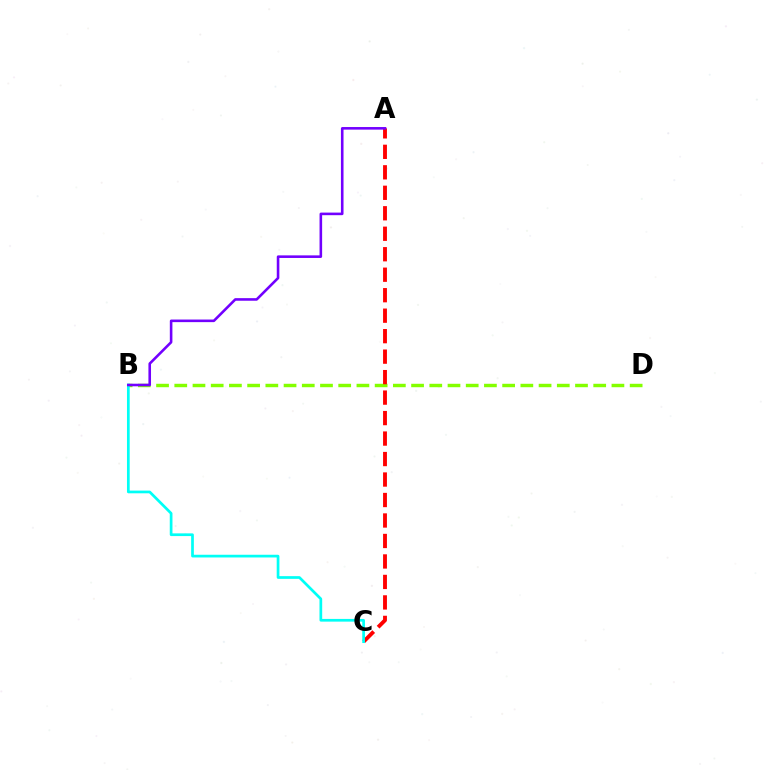{('B', 'D'): [{'color': '#84ff00', 'line_style': 'dashed', 'thickness': 2.47}], ('A', 'C'): [{'color': '#ff0000', 'line_style': 'dashed', 'thickness': 2.78}], ('B', 'C'): [{'color': '#00fff6', 'line_style': 'solid', 'thickness': 1.95}], ('A', 'B'): [{'color': '#7200ff', 'line_style': 'solid', 'thickness': 1.87}]}